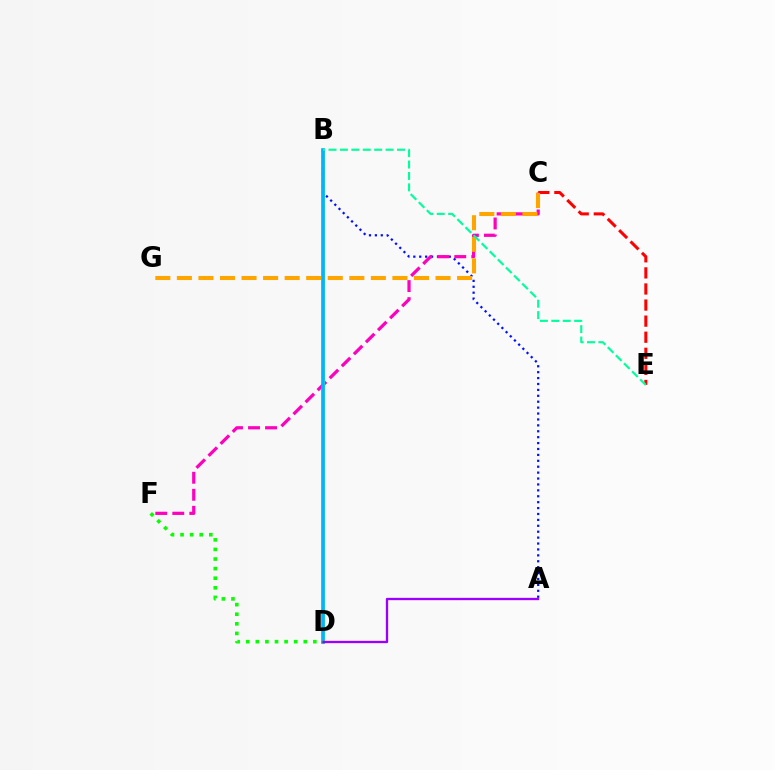{('A', 'B'): [{'color': '#0010ff', 'line_style': 'dotted', 'thickness': 1.61}], ('C', 'E'): [{'color': '#ff0000', 'line_style': 'dashed', 'thickness': 2.18}], ('C', 'F'): [{'color': '#ff00bd', 'line_style': 'dashed', 'thickness': 2.31}], ('B', 'D'): [{'color': '#b3ff00', 'line_style': 'solid', 'thickness': 2.23}, {'color': '#00b5ff', 'line_style': 'solid', 'thickness': 2.64}], ('C', 'G'): [{'color': '#ffa500', 'line_style': 'dashed', 'thickness': 2.93}], ('A', 'D'): [{'color': '#9b00ff', 'line_style': 'solid', 'thickness': 1.68}], ('D', 'F'): [{'color': '#08ff00', 'line_style': 'dotted', 'thickness': 2.61}], ('B', 'E'): [{'color': '#00ff9d', 'line_style': 'dashed', 'thickness': 1.55}]}